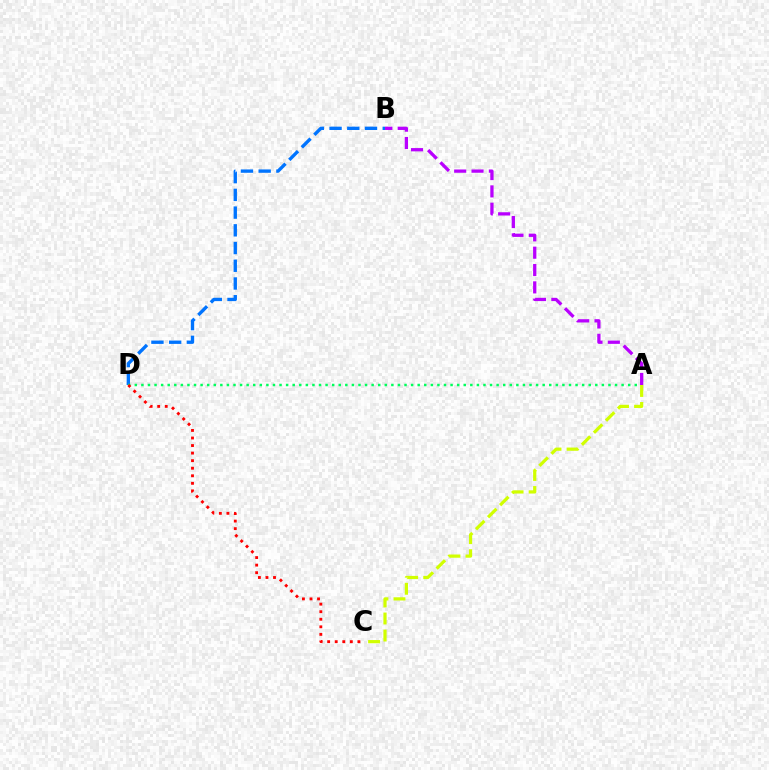{('B', 'D'): [{'color': '#0074ff', 'line_style': 'dashed', 'thickness': 2.41}], ('A', 'D'): [{'color': '#00ff5c', 'line_style': 'dotted', 'thickness': 1.79}], ('A', 'B'): [{'color': '#b900ff', 'line_style': 'dashed', 'thickness': 2.36}], ('A', 'C'): [{'color': '#d1ff00', 'line_style': 'dashed', 'thickness': 2.32}], ('C', 'D'): [{'color': '#ff0000', 'line_style': 'dotted', 'thickness': 2.05}]}